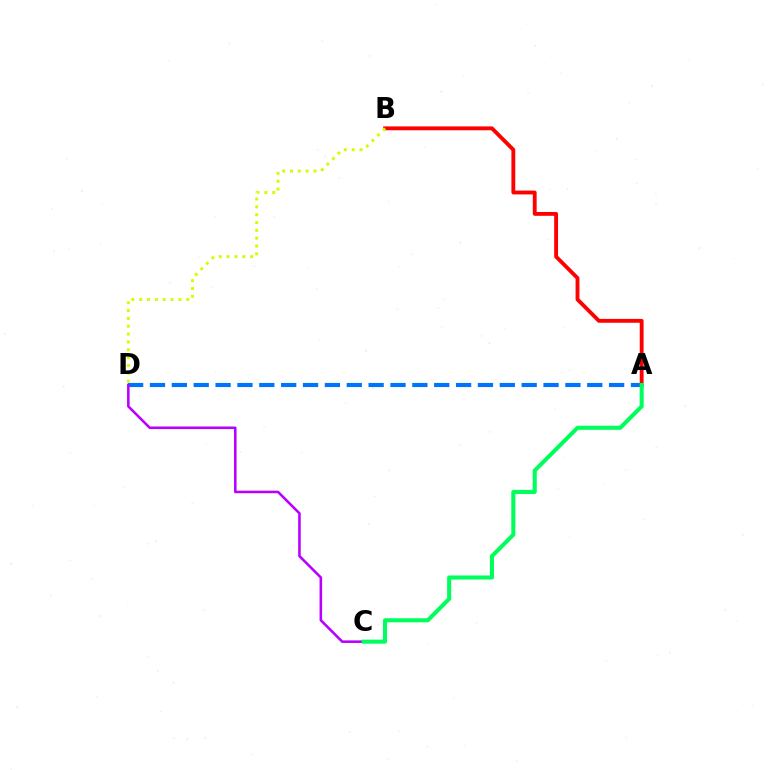{('A', 'D'): [{'color': '#0074ff', 'line_style': 'dashed', 'thickness': 2.97}], ('C', 'D'): [{'color': '#b900ff', 'line_style': 'solid', 'thickness': 1.85}], ('A', 'B'): [{'color': '#ff0000', 'line_style': 'solid', 'thickness': 2.77}], ('B', 'D'): [{'color': '#d1ff00', 'line_style': 'dotted', 'thickness': 2.13}], ('A', 'C'): [{'color': '#00ff5c', 'line_style': 'solid', 'thickness': 2.93}]}